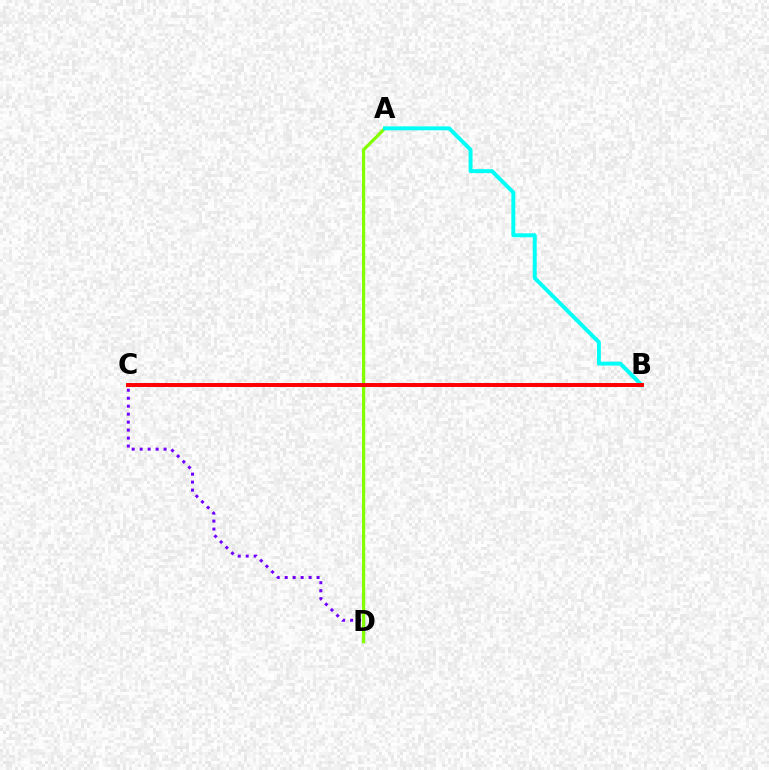{('C', 'D'): [{'color': '#7200ff', 'line_style': 'dotted', 'thickness': 2.17}], ('A', 'D'): [{'color': '#84ff00', 'line_style': 'solid', 'thickness': 2.32}], ('A', 'B'): [{'color': '#00fff6', 'line_style': 'solid', 'thickness': 2.82}], ('B', 'C'): [{'color': '#ff0000', 'line_style': 'solid', 'thickness': 2.84}]}